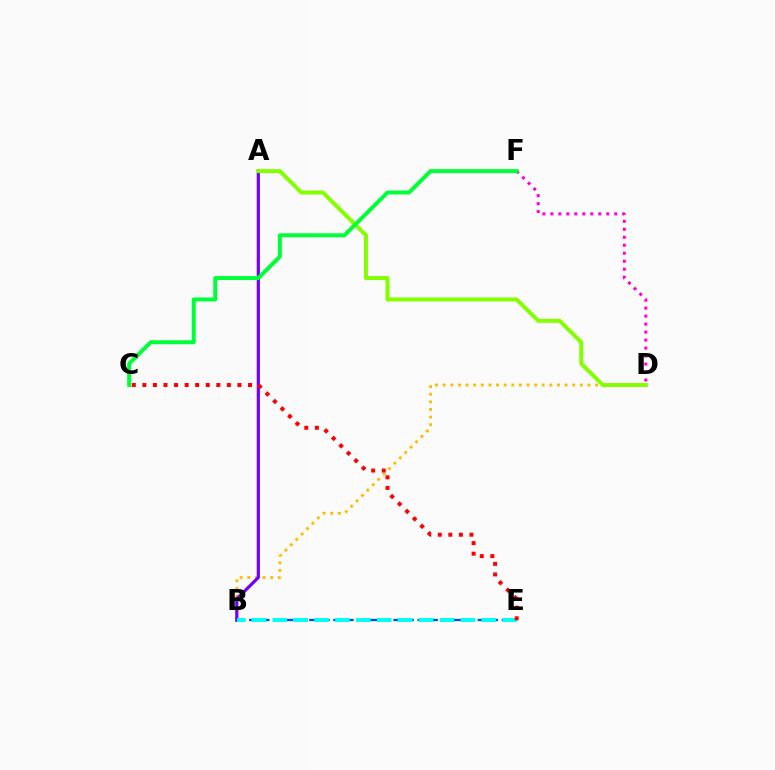{('B', 'D'): [{'color': '#ffbd00', 'line_style': 'dotted', 'thickness': 2.07}], ('A', 'B'): [{'color': '#7200ff', 'line_style': 'solid', 'thickness': 2.3}], ('A', 'D'): [{'color': '#84ff00', 'line_style': 'solid', 'thickness': 2.86}], ('D', 'F'): [{'color': '#ff00cf', 'line_style': 'dotted', 'thickness': 2.17}], ('B', 'E'): [{'color': '#004bff', 'line_style': 'dashed', 'thickness': 1.63}, {'color': '#00fff6', 'line_style': 'dashed', 'thickness': 2.84}], ('C', 'F'): [{'color': '#00ff39', 'line_style': 'solid', 'thickness': 2.86}], ('C', 'E'): [{'color': '#ff0000', 'line_style': 'dotted', 'thickness': 2.87}]}